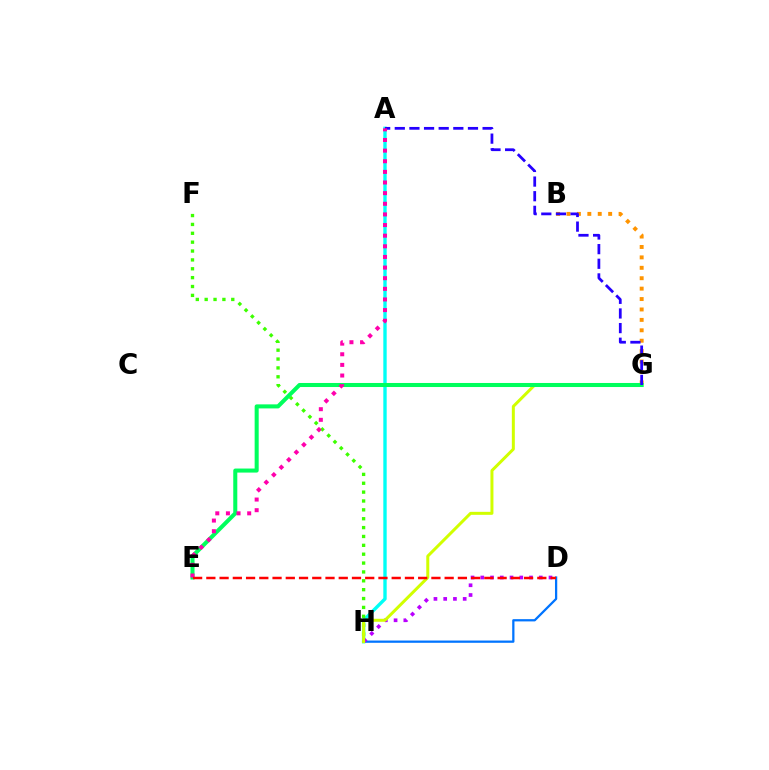{('A', 'H'): [{'color': '#00fff6', 'line_style': 'solid', 'thickness': 2.43}], ('F', 'H'): [{'color': '#3dff00', 'line_style': 'dotted', 'thickness': 2.41}], ('D', 'H'): [{'color': '#0074ff', 'line_style': 'solid', 'thickness': 1.63}, {'color': '#b900ff', 'line_style': 'dotted', 'thickness': 2.65}], ('B', 'G'): [{'color': '#ff9400', 'line_style': 'dotted', 'thickness': 2.83}], ('G', 'H'): [{'color': '#d1ff00', 'line_style': 'solid', 'thickness': 2.16}], ('E', 'G'): [{'color': '#00ff5c', 'line_style': 'solid', 'thickness': 2.91}], ('A', 'G'): [{'color': '#2500ff', 'line_style': 'dashed', 'thickness': 1.99}], ('A', 'E'): [{'color': '#ff00ac', 'line_style': 'dotted', 'thickness': 2.89}], ('D', 'E'): [{'color': '#ff0000', 'line_style': 'dashed', 'thickness': 1.8}]}